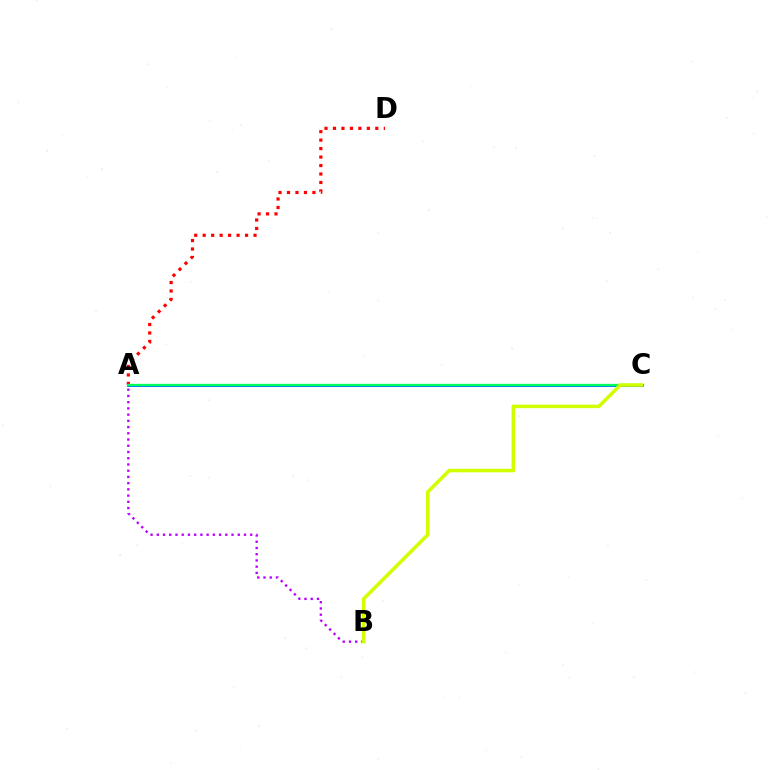{('A', 'C'): [{'color': '#0074ff', 'line_style': 'solid', 'thickness': 2.11}, {'color': '#00ff5c', 'line_style': 'solid', 'thickness': 1.66}], ('A', 'D'): [{'color': '#ff0000', 'line_style': 'dotted', 'thickness': 2.3}], ('A', 'B'): [{'color': '#b900ff', 'line_style': 'dotted', 'thickness': 1.69}], ('B', 'C'): [{'color': '#d1ff00', 'line_style': 'solid', 'thickness': 2.54}]}